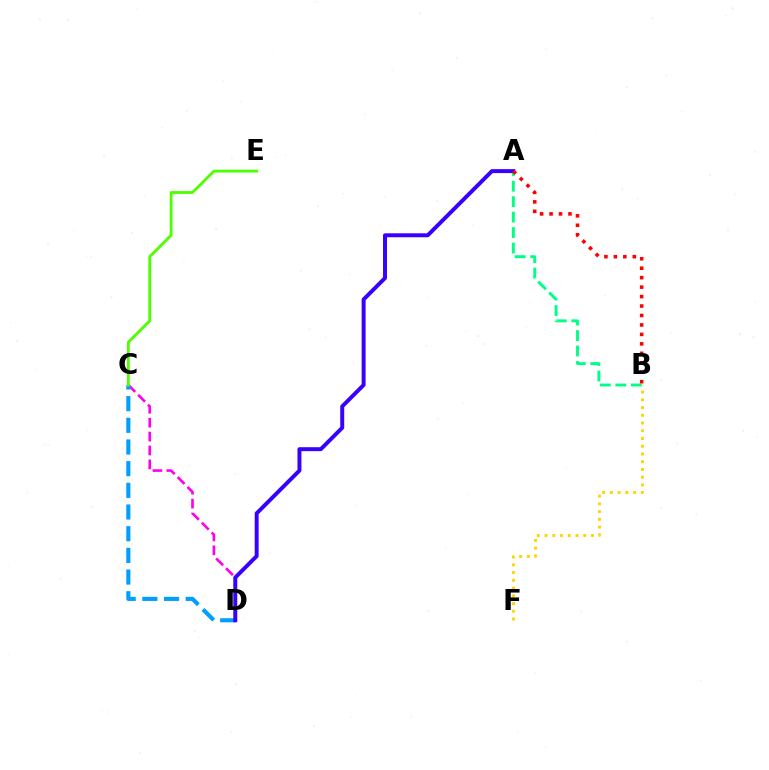{('C', 'D'): [{'color': '#ff00ed', 'line_style': 'dashed', 'thickness': 1.89}, {'color': '#009eff', 'line_style': 'dashed', 'thickness': 2.95}], ('B', 'F'): [{'color': '#ffd500', 'line_style': 'dotted', 'thickness': 2.1}], ('A', 'B'): [{'color': '#00ff86', 'line_style': 'dashed', 'thickness': 2.1}, {'color': '#ff0000', 'line_style': 'dotted', 'thickness': 2.57}], ('A', 'D'): [{'color': '#3700ff', 'line_style': 'solid', 'thickness': 2.84}], ('C', 'E'): [{'color': '#4fff00', 'line_style': 'solid', 'thickness': 2.04}]}